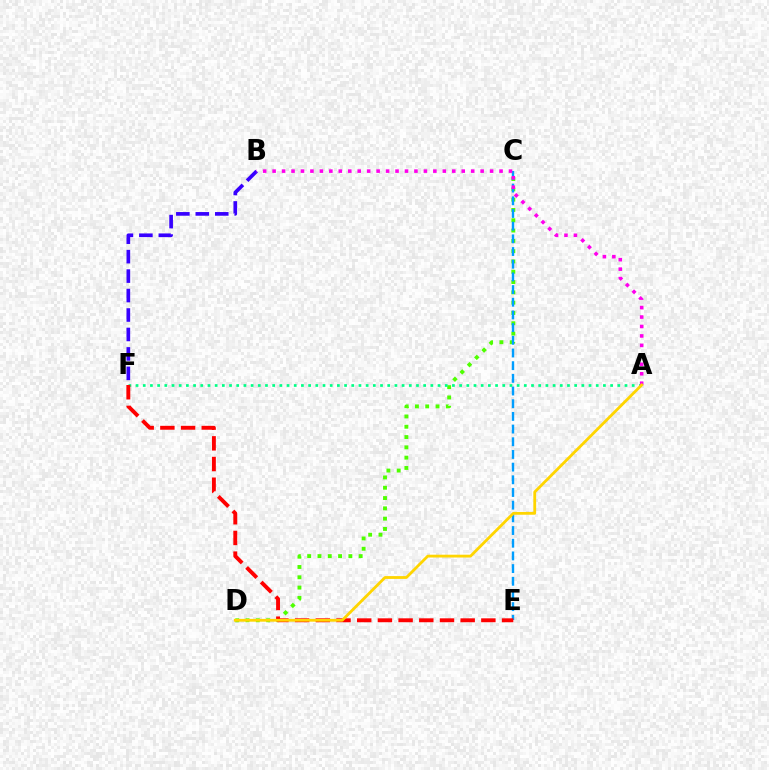{('C', 'D'): [{'color': '#4fff00', 'line_style': 'dotted', 'thickness': 2.8}], ('B', 'F'): [{'color': '#3700ff', 'line_style': 'dashed', 'thickness': 2.64}], ('C', 'E'): [{'color': '#009eff', 'line_style': 'dashed', 'thickness': 1.72}], ('A', 'F'): [{'color': '#00ff86', 'line_style': 'dotted', 'thickness': 1.95}], ('A', 'B'): [{'color': '#ff00ed', 'line_style': 'dotted', 'thickness': 2.57}], ('E', 'F'): [{'color': '#ff0000', 'line_style': 'dashed', 'thickness': 2.81}], ('A', 'D'): [{'color': '#ffd500', 'line_style': 'solid', 'thickness': 2.02}]}